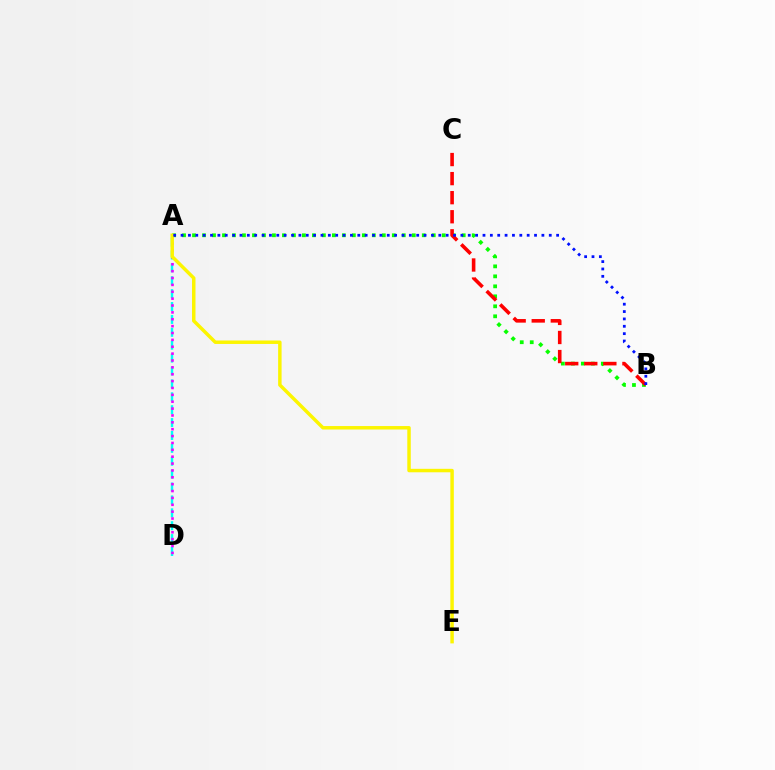{('A', 'B'): [{'color': '#08ff00', 'line_style': 'dotted', 'thickness': 2.71}, {'color': '#0010ff', 'line_style': 'dotted', 'thickness': 2.0}], ('A', 'D'): [{'color': '#00fff6', 'line_style': 'dashed', 'thickness': 1.75}, {'color': '#ee00ff', 'line_style': 'dotted', 'thickness': 1.87}], ('B', 'C'): [{'color': '#ff0000', 'line_style': 'dashed', 'thickness': 2.59}], ('A', 'E'): [{'color': '#fcf500', 'line_style': 'solid', 'thickness': 2.5}]}